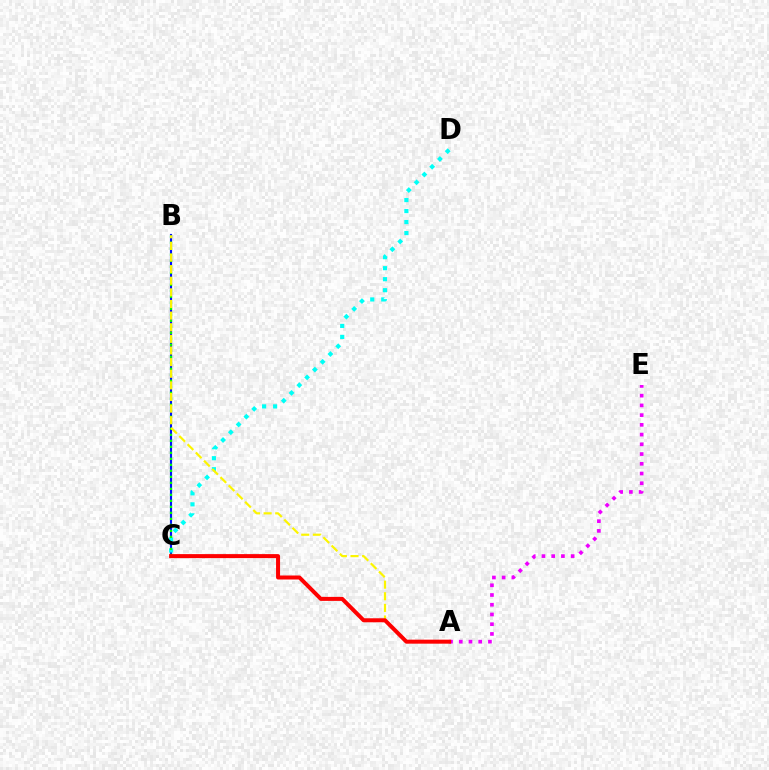{('B', 'C'): [{'color': '#0010ff', 'line_style': 'solid', 'thickness': 1.54}, {'color': '#08ff00', 'line_style': 'dotted', 'thickness': 1.63}], ('C', 'D'): [{'color': '#00fff6', 'line_style': 'dotted', 'thickness': 2.99}], ('A', 'B'): [{'color': '#fcf500', 'line_style': 'dashed', 'thickness': 1.58}], ('A', 'E'): [{'color': '#ee00ff', 'line_style': 'dotted', 'thickness': 2.64}], ('A', 'C'): [{'color': '#ff0000', 'line_style': 'solid', 'thickness': 2.88}]}